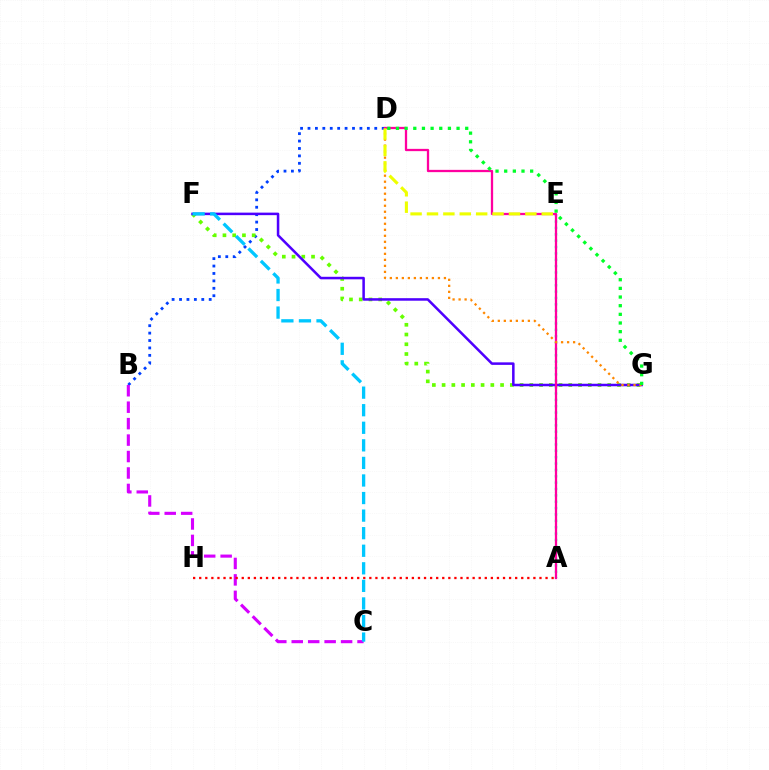{('A', 'E'): [{'color': '#00ffaf', 'line_style': 'dotted', 'thickness': 1.73}], ('B', 'D'): [{'color': '#003fff', 'line_style': 'dotted', 'thickness': 2.02}], ('F', 'G'): [{'color': '#66ff00', 'line_style': 'dotted', 'thickness': 2.65}, {'color': '#4f00ff', 'line_style': 'solid', 'thickness': 1.82}], ('B', 'C'): [{'color': '#d600ff', 'line_style': 'dashed', 'thickness': 2.23}], ('A', 'D'): [{'color': '#ff00a0', 'line_style': 'solid', 'thickness': 1.64}], ('D', 'G'): [{'color': '#ff8800', 'line_style': 'dotted', 'thickness': 1.63}, {'color': '#00ff27', 'line_style': 'dotted', 'thickness': 2.35}], ('A', 'H'): [{'color': '#ff0000', 'line_style': 'dotted', 'thickness': 1.65}], ('C', 'F'): [{'color': '#00c7ff', 'line_style': 'dashed', 'thickness': 2.39}], ('D', 'E'): [{'color': '#eeff00', 'line_style': 'dashed', 'thickness': 2.23}]}